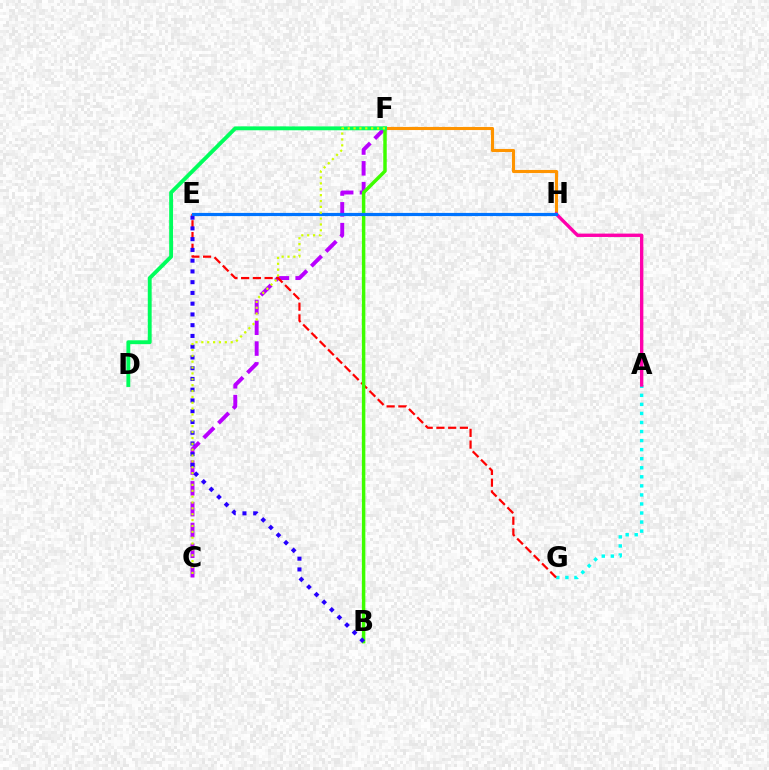{('F', 'H'): [{'color': '#ff9400', 'line_style': 'solid', 'thickness': 2.23}], ('A', 'G'): [{'color': '#00fff6', 'line_style': 'dotted', 'thickness': 2.46}], ('C', 'F'): [{'color': '#b900ff', 'line_style': 'dashed', 'thickness': 2.83}, {'color': '#d1ff00', 'line_style': 'dotted', 'thickness': 1.59}], ('E', 'G'): [{'color': '#ff0000', 'line_style': 'dashed', 'thickness': 1.59}], ('B', 'F'): [{'color': '#3dff00', 'line_style': 'solid', 'thickness': 2.5}], ('D', 'F'): [{'color': '#00ff5c', 'line_style': 'solid', 'thickness': 2.79}], ('B', 'E'): [{'color': '#2500ff', 'line_style': 'dotted', 'thickness': 2.92}], ('A', 'H'): [{'color': '#ff00ac', 'line_style': 'solid', 'thickness': 2.43}], ('E', 'H'): [{'color': '#0074ff', 'line_style': 'solid', 'thickness': 2.29}]}